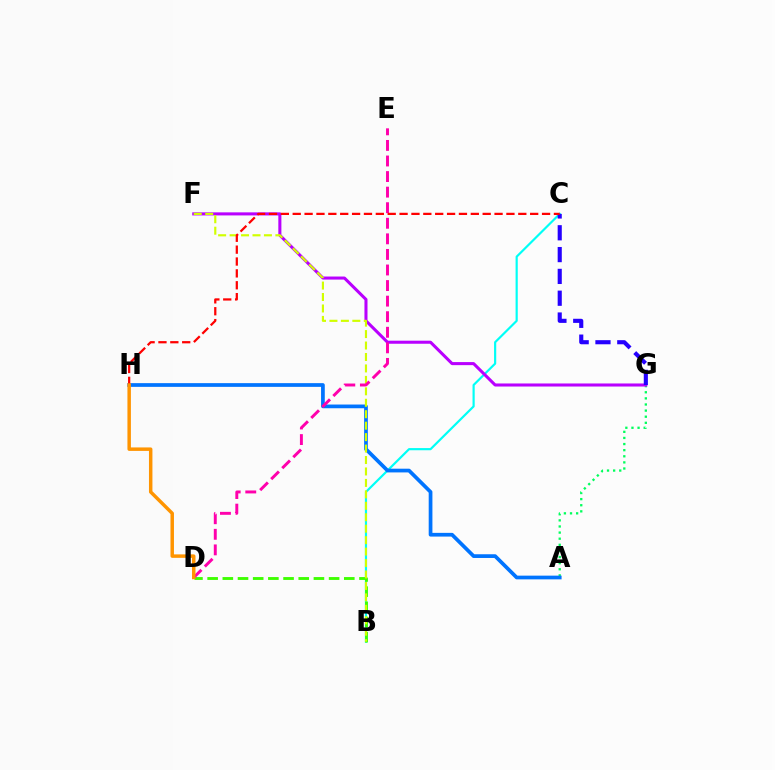{('B', 'C'): [{'color': '#00fff6', 'line_style': 'solid', 'thickness': 1.57}], ('A', 'G'): [{'color': '#00ff5c', 'line_style': 'dotted', 'thickness': 1.66}], ('F', 'G'): [{'color': '#b900ff', 'line_style': 'solid', 'thickness': 2.2}], ('C', 'G'): [{'color': '#2500ff', 'line_style': 'dashed', 'thickness': 2.96}], ('B', 'D'): [{'color': '#3dff00', 'line_style': 'dashed', 'thickness': 2.06}], ('A', 'H'): [{'color': '#0074ff', 'line_style': 'solid', 'thickness': 2.68}], ('B', 'F'): [{'color': '#d1ff00', 'line_style': 'dashed', 'thickness': 1.56}], ('D', 'E'): [{'color': '#ff00ac', 'line_style': 'dashed', 'thickness': 2.12}], ('C', 'H'): [{'color': '#ff0000', 'line_style': 'dashed', 'thickness': 1.61}], ('D', 'H'): [{'color': '#ff9400', 'line_style': 'solid', 'thickness': 2.5}]}